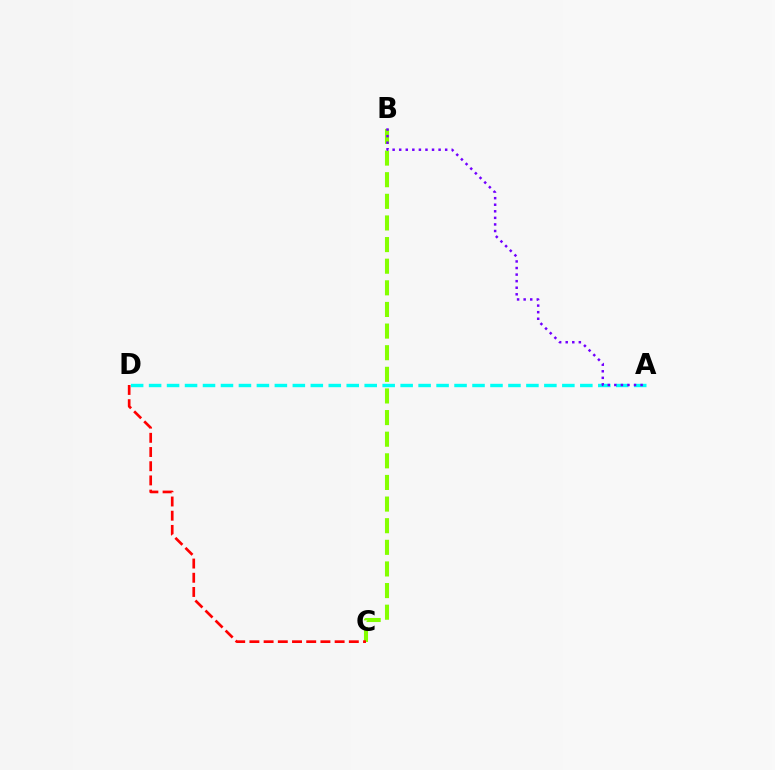{('A', 'D'): [{'color': '#00fff6', 'line_style': 'dashed', 'thickness': 2.44}], ('B', 'C'): [{'color': '#84ff00', 'line_style': 'dashed', 'thickness': 2.94}], ('A', 'B'): [{'color': '#7200ff', 'line_style': 'dotted', 'thickness': 1.78}], ('C', 'D'): [{'color': '#ff0000', 'line_style': 'dashed', 'thickness': 1.93}]}